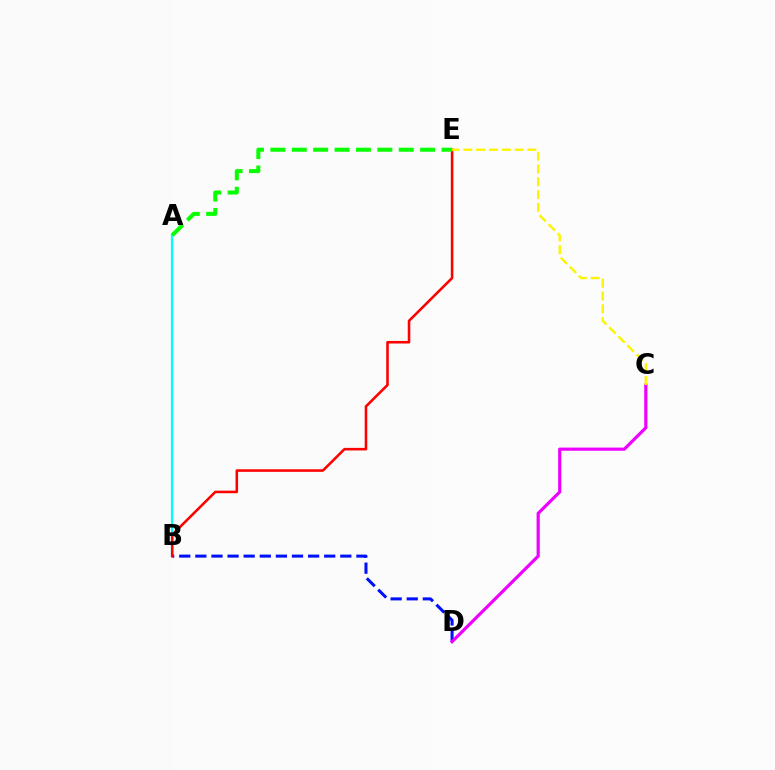{('B', 'D'): [{'color': '#0010ff', 'line_style': 'dashed', 'thickness': 2.19}], ('A', 'B'): [{'color': '#00fff6', 'line_style': 'solid', 'thickness': 1.61}], ('C', 'D'): [{'color': '#ee00ff', 'line_style': 'solid', 'thickness': 2.29}], ('B', 'E'): [{'color': '#ff0000', 'line_style': 'solid', 'thickness': 1.85}], ('C', 'E'): [{'color': '#fcf500', 'line_style': 'dashed', 'thickness': 1.74}], ('A', 'E'): [{'color': '#08ff00', 'line_style': 'dashed', 'thickness': 2.91}]}